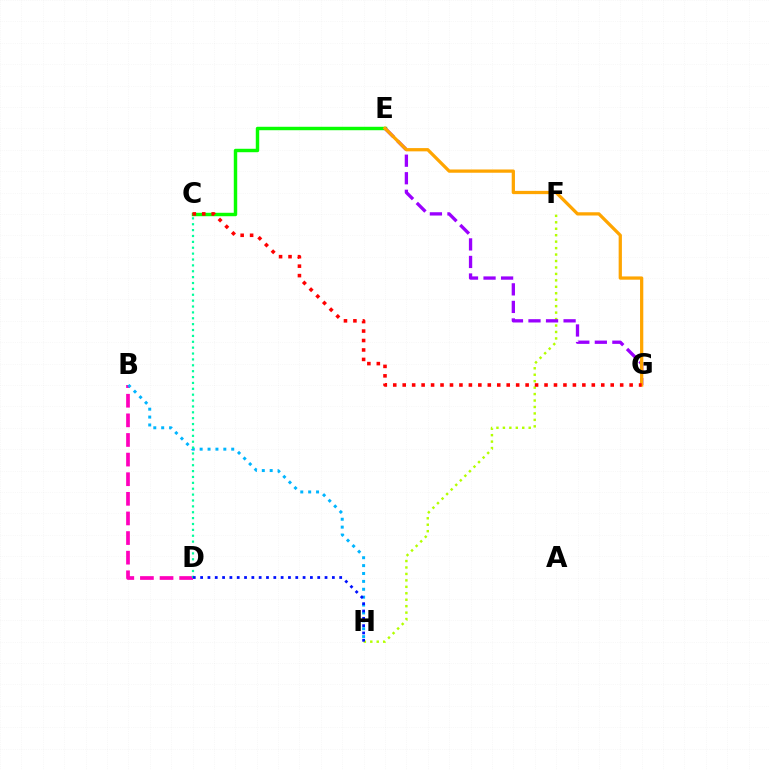{('B', 'D'): [{'color': '#ff00bd', 'line_style': 'dashed', 'thickness': 2.67}], ('C', 'E'): [{'color': '#08ff00', 'line_style': 'solid', 'thickness': 2.47}], ('F', 'H'): [{'color': '#b3ff00', 'line_style': 'dotted', 'thickness': 1.75}], ('B', 'H'): [{'color': '#00b5ff', 'line_style': 'dotted', 'thickness': 2.14}], ('E', 'G'): [{'color': '#9b00ff', 'line_style': 'dashed', 'thickness': 2.38}, {'color': '#ffa500', 'line_style': 'solid', 'thickness': 2.35}], ('C', 'G'): [{'color': '#ff0000', 'line_style': 'dotted', 'thickness': 2.57}], ('C', 'D'): [{'color': '#00ff9d', 'line_style': 'dotted', 'thickness': 1.6}], ('D', 'H'): [{'color': '#0010ff', 'line_style': 'dotted', 'thickness': 1.99}]}